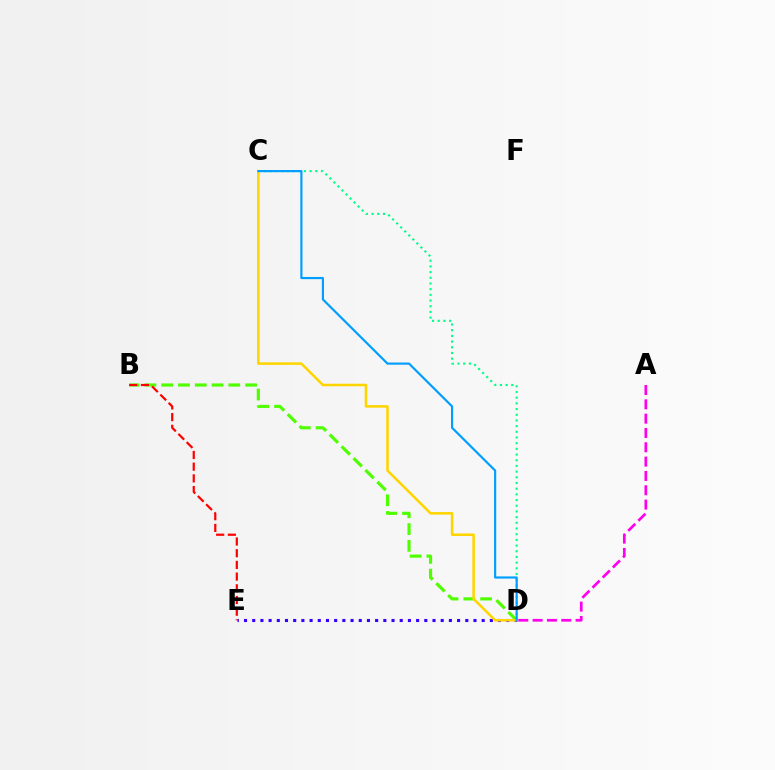{('B', 'D'): [{'color': '#4fff00', 'line_style': 'dashed', 'thickness': 2.28}], ('A', 'D'): [{'color': '#ff00ed', 'line_style': 'dashed', 'thickness': 1.95}], ('C', 'D'): [{'color': '#00ff86', 'line_style': 'dotted', 'thickness': 1.55}, {'color': '#ffd500', 'line_style': 'solid', 'thickness': 1.83}, {'color': '#009eff', 'line_style': 'solid', 'thickness': 1.56}], ('D', 'E'): [{'color': '#3700ff', 'line_style': 'dotted', 'thickness': 2.23}], ('B', 'E'): [{'color': '#ff0000', 'line_style': 'dashed', 'thickness': 1.59}]}